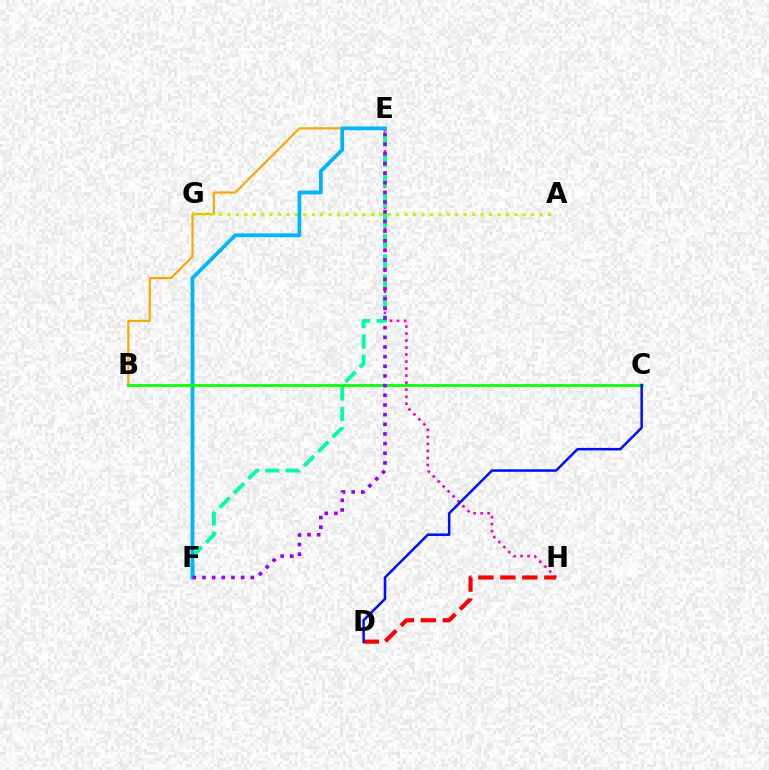{('B', 'E'): [{'color': '#ffa500', 'line_style': 'solid', 'thickness': 1.56}], ('E', 'H'): [{'color': '#ff00bd', 'line_style': 'dotted', 'thickness': 1.91}], ('A', 'G'): [{'color': '#b3ff00', 'line_style': 'dotted', 'thickness': 2.29}], ('E', 'F'): [{'color': '#00ff9d', 'line_style': 'dashed', 'thickness': 2.76}, {'color': '#00b5ff', 'line_style': 'solid', 'thickness': 2.71}, {'color': '#9b00ff', 'line_style': 'dotted', 'thickness': 2.63}], ('D', 'H'): [{'color': '#ff0000', 'line_style': 'dashed', 'thickness': 2.98}], ('B', 'C'): [{'color': '#08ff00', 'line_style': 'solid', 'thickness': 1.97}], ('C', 'D'): [{'color': '#0010ff', 'line_style': 'solid', 'thickness': 1.8}]}